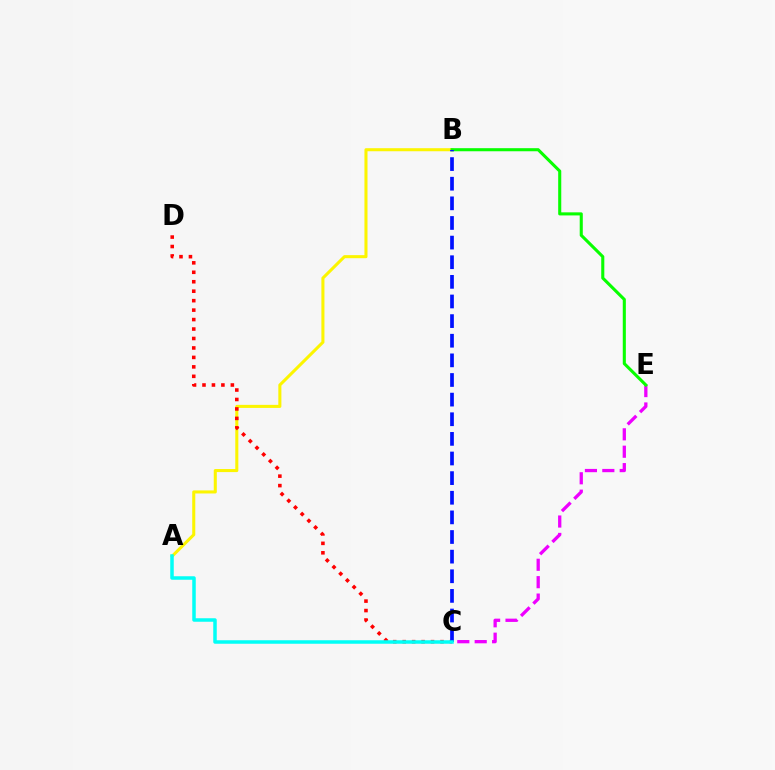{('A', 'B'): [{'color': '#fcf500', 'line_style': 'solid', 'thickness': 2.2}], ('C', 'D'): [{'color': '#ff0000', 'line_style': 'dotted', 'thickness': 2.57}], ('C', 'E'): [{'color': '#ee00ff', 'line_style': 'dashed', 'thickness': 2.36}], ('B', 'E'): [{'color': '#08ff00', 'line_style': 'solid', 'thickness': 2.22}], ('B', 'C'): [{'color': '#0010ff', 'line_style': 'dashed', 'thickness': 2.67}], ('A', 'C'): [{'color': '#00fff6', 'line_style': 'solid', 'thickness': 2.52}]}